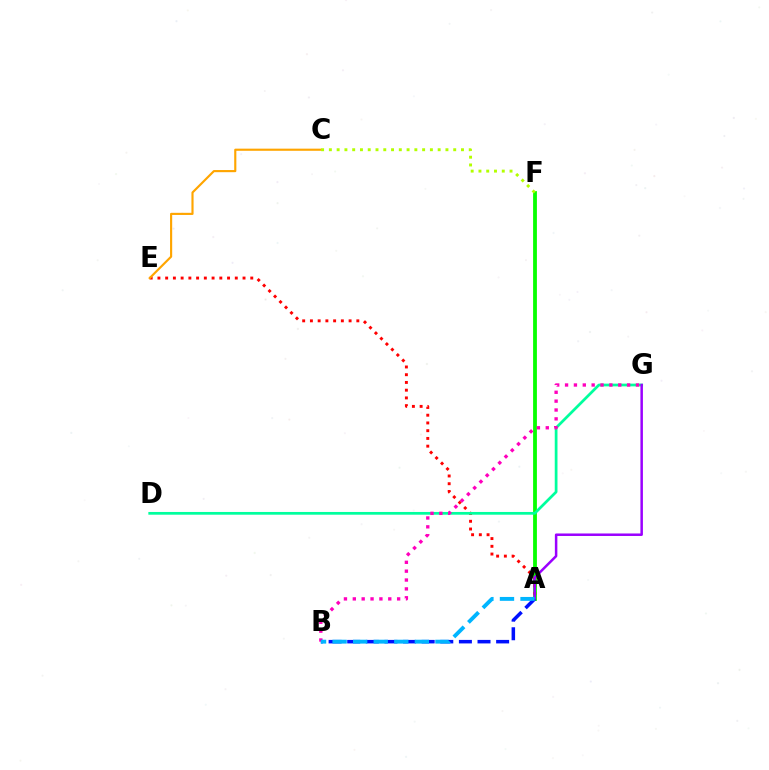{('A', 'F'): [{'color': '#08ff00', 'line_style': 'solid', 'thickness': 2.73}], ('A', 'E'): [{'color': '#ff0000', 'line_style': 'dotted', 'thickness': 2.1}], ('D', 'G'): [{'color': '#00ff9d', 'line_style': 'solid', 'thickness': 1.97}], ('B', 'G'): [{'color': '#ff00bd', 'line_style': 'dotted', 'thickness': 2.41}], ('C', 'E'): [{'color': '#ffa500', 'line_style': 'solid', 'thickness': 1.55}], ('A', 'G'): [{'color': '#9b00ff', 'line_style': 'solid', 'thickness': 1.8}], ('A', 'B'): [{'color': '#0010ff', 'line_style': 'dashed', 'thickness': 2.53}, {'color': '#00b5ff', 'line_style': 'dashed', 'thickness': 2.79}], ('C', 'F'): [{'color': '#b3ff00', 'line_style': 'dotted', 'thickness': 2.11}]}